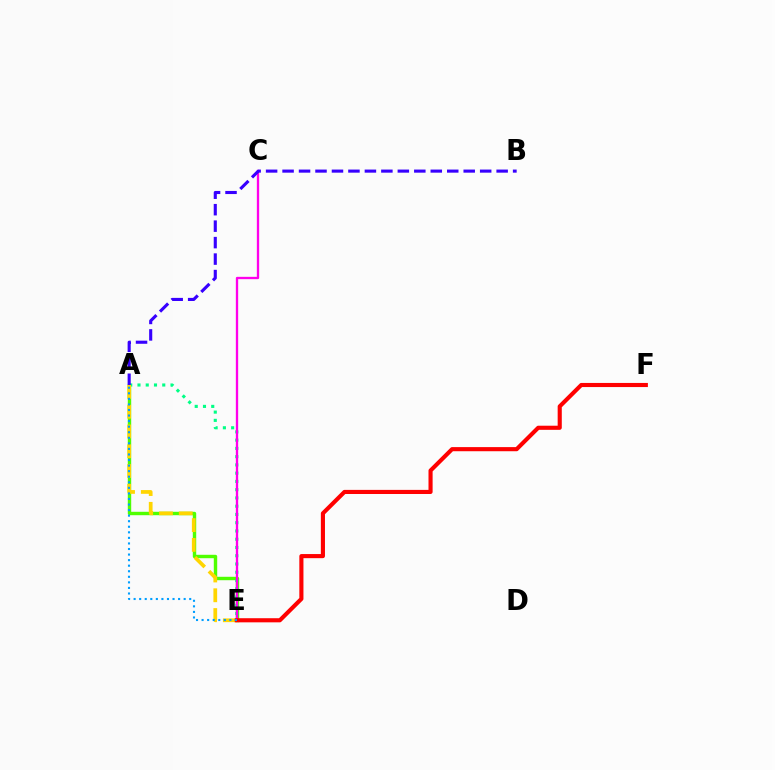{('A', 'E'): [{'color': '#4fff00', 'line_style': 'solid', 'thickness': 2.46}, {'color': '#00ff86', 'line_style': 'dotted', 'thickness': 2.24}, {'color': '#ffd500', 'line_style': 'dashed', 'thickness': 2.69}, {'color': '#009eff', 'line_style': 'dotted', 'thickness': 1.51}], ('C', 'E'): [{'color': '#ff00ed', 'line_style': 'solid', 'thickness': 1.67}], ('E', 'F'): [{'color': '#ff0000', 'line_style': 'solid', 'thickness': 2.96}], ('A', 'B'): [{'color': '#3700ff', 'line_style': 'dashed', 'thickness': 2.24}]}